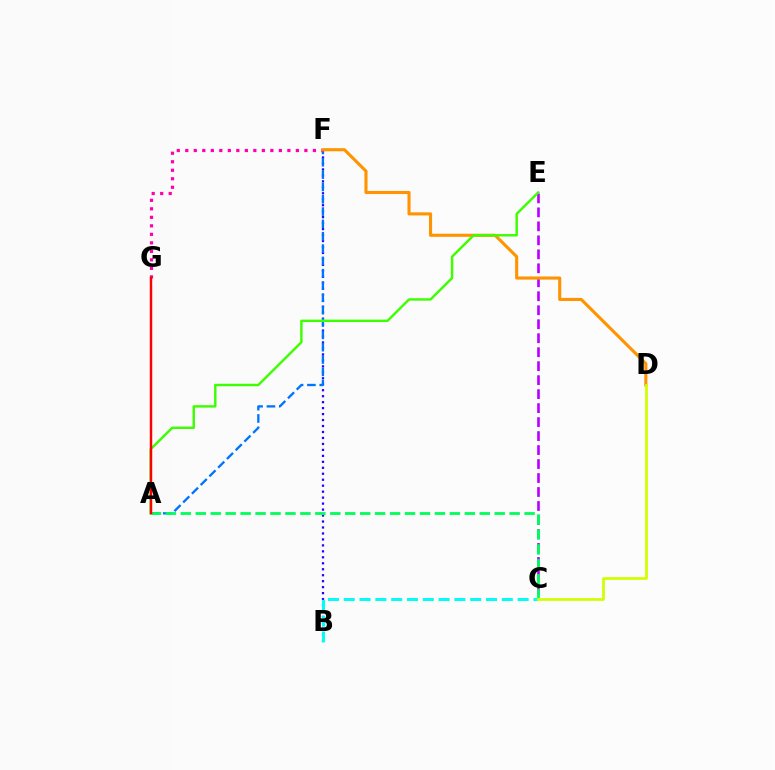{('B', 'F'): [{'color': '#2500ff', 'line_style': 'dotted', 'thickness': 1.62}], ('A', 'F'): [{'color': '#0074ff', 'line_style': 'dashed', 'thickness': 1.67}], ('C', 'E'): [{'color': '#b900ff', 'line_style': 'dashed', 'thickness': 1.9}], ('A', 'C'): [{'color': '#00ff5c', 'line_style': 'dashed', 'thickness': 2.03}], ('B', 'C'): [{'color': '#00fff6', 'line_style': 'dashed', 'thickness': 2.15}], ('F', 'G'): [{'color': '#ff00ac', 'line_style': 'dotted', 'thickness': 2.31}], ('D', 'F'): [{'color': '#ff9400', 'line_style': 'solid', 'thickness': 2.23}], ('A', 'E'): [{'color': '#3dff00', 'line_style': 'solid', 'thickness': 1.75}], ('C', 'D'): [{'color': '#d1ff00', 'line_style': 'solid', 'thickness': 1.96}], ('A', 'G'): [{'color': '#ff0000', 'line_style': 'solid', 'thickness': 1.77}]}